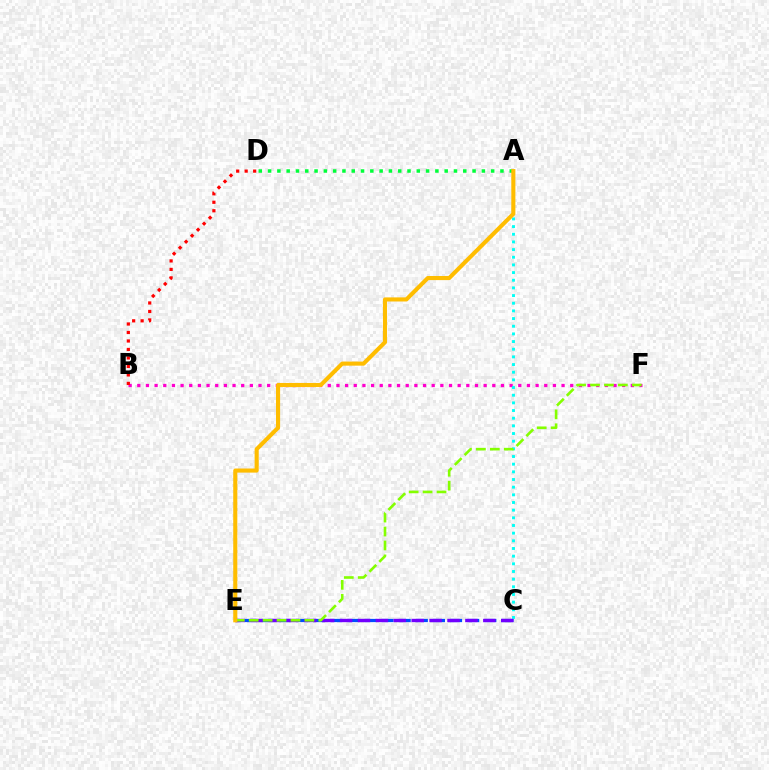{('B', 'F'): [{'color': '#ff00cf', 'line_style': 'dotted', 'thickness': 2.35}], ('B', 'D'): [{'color': '#ff0000', 'line_style': 'dotted', 'thickness': 2.31}], ('C', 'E'): [{'color': '#004bff', 'line_style': 'dashed', 'thickness': 2.33}, {'color': '#7200ff', 'line_style': 'dashed', 'thickness': 2.43}], ('A', 'C'): [{'color': '#00fff6', 'line_style': 'dotted', 'thickness': 2.08}], ('A', 'D'): [{'color': '#00ff39', 'line_style': 'dotted', 'thickness': 2.53}], ('E', 'F'): [{'color': '#84ff00', 'line_style': 'dashed', 'thickness': 1.89}], ('A', 'E'): [{'color': '#ffbd00', 'line_style': 'solid', 'thickness': 2.95}]}